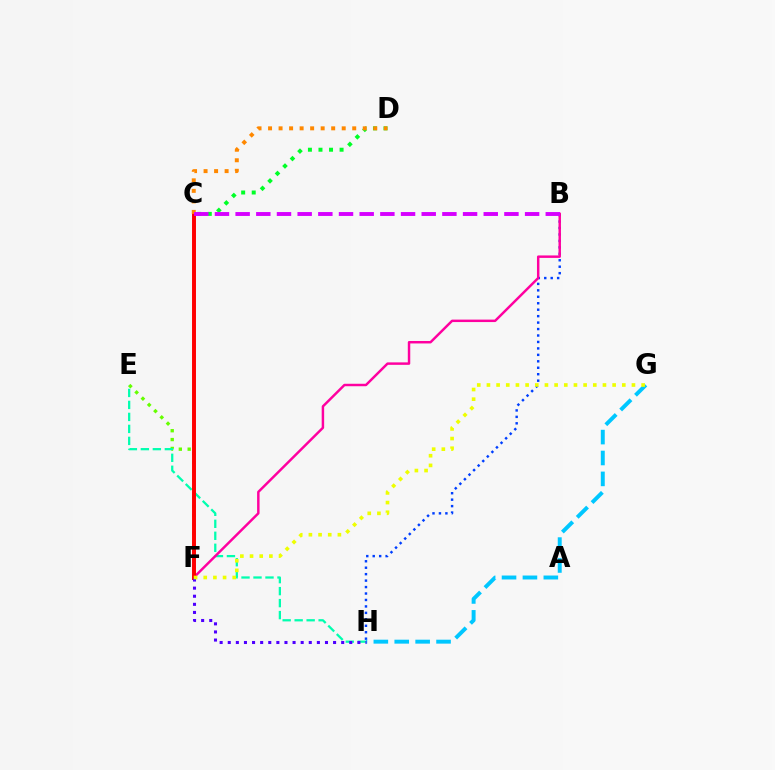{('C', 'D'): [{'color': '#00ff27', 'line_style': 'dotted', 'thickness': 2.87}, {'color': '#ff8800', 'line_style': 'dotted', 'thickness': 2.86}], ('E', 'F'): [{'color': '#66ff00', 'line_style': 'dotted', 'thickness': 2.41}], ('B', 'H'): [{'color': '#003fff', 'line_style': 'dotted', 'thickness': 1.75}], ('E', 'H'): [{'color': '#00ffaf', 'line_style': 'dashed', 'thickness': 1.63}], ('G', 'H'): [{'color': '#00c7ff', 'line_style': 'dashed', 'thickness': 2.84}], ('B', 'F'): [{'color': '#ff00a0', 'line_style': 'solid', 'thickness': 1.77}], ('C', 'F'): [{'color': '#ff0000', 'line_style': 'solid', 'thickness': 2.84}], ('F', 'H'): [{'color': '#4f00ff', 'line_style': 'dotted', 'thickness': 2.2}], ('F', 'G'): [{'color': '#eeff00', 'line_style': 'dotted', 'thickness': 2.63}], ('B', 'C'): [{'color': '#d600ff', 'line_style': 'dashed', 'thickness': 2.81}]}